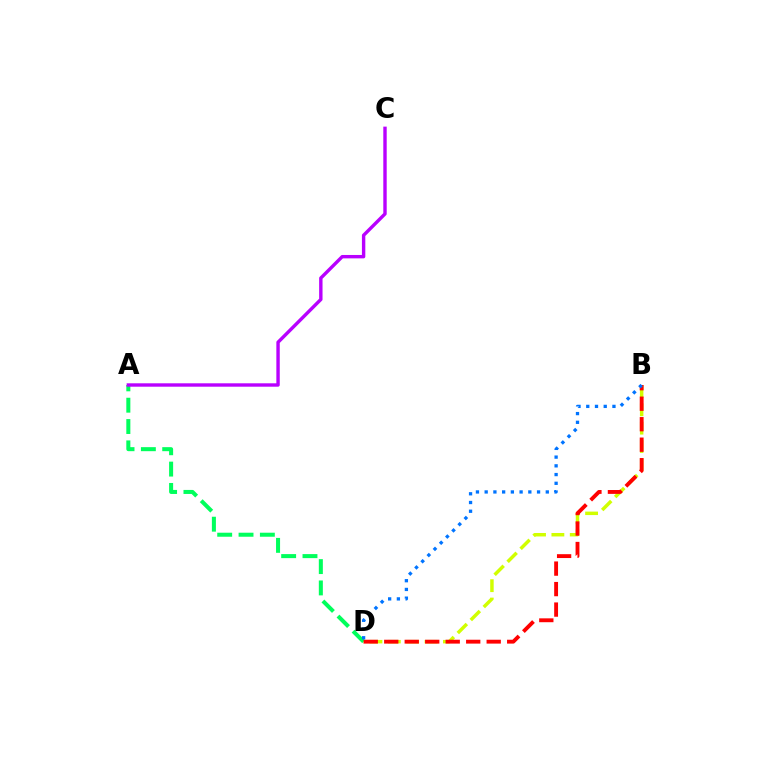{('B', 'D'): [{'color': '#d1ff00', 'line_style': 'dashed', 'thickness': 2.5}, {'color': '#ff0000', 'line_style': 'dashed', 'thickness': 2.78}, {'color': '#0074ff', 'line_style': 'dotted', 'thickness': 2.37}], ('A', 'D'): [{'color': '#00ff5c', 'line_style': 'dashed', 'thickness': 2.9}], ('A', 'C'): [{'color': '#b900ff', 'line_style': 'solid', 'thickness': 2.45}]}